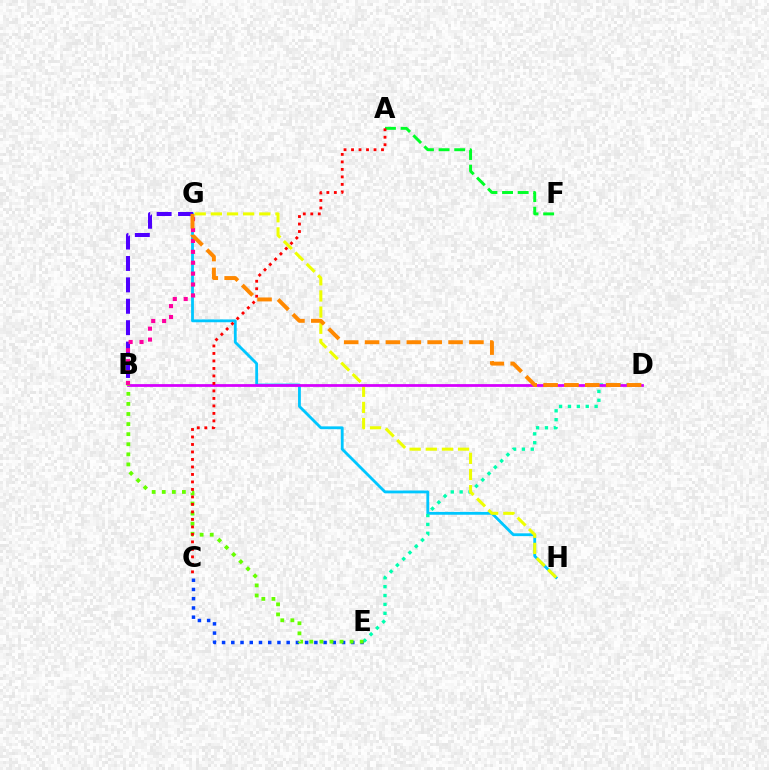{('G', 'H'): [{'color': '#00c7ff', 'line_style': 'solid', 'thickness': 2.03}, {'color': '#eeff00', 'line_style': 'dashed', 'thickness': 2.19}], ('D', 'E'): [{'color': '#00ffaf', 'line_style': 'dotted', 'thickness': 2.41}], ('B', 'G'): [{'color': '#4f00ff', 'line_style': 'dashed', 'thickness': 2.91}, {'color': '#ff00a0', 'line_style': 'dotted', 'thickness': 2.96}], ('C', 'E'): [{'color': '#003fff', 'line_style': 'dotted', 'thickness': 2.51}], ('B', 'D'): [{'color': '#d600ff', 'line_style': 'solid', 'thickness': 1.99}], ('B', 'E'): [{'color': '#66ff00', 'line_style': 'dotted', 'thickness': 2.74}], ('A', 'F'): [{'color': '#00ff27', 'line_style': 'dashed', 'thickness': 2.12}], ('A', 'C'): [{'color': '#ff0000', 'line_style': 'dotted', 'thickness': 2.04}], ('D', 'G'): [{'color': '#ff8800', 'line_style': 'dashed', 'thickness': 2.84}]}